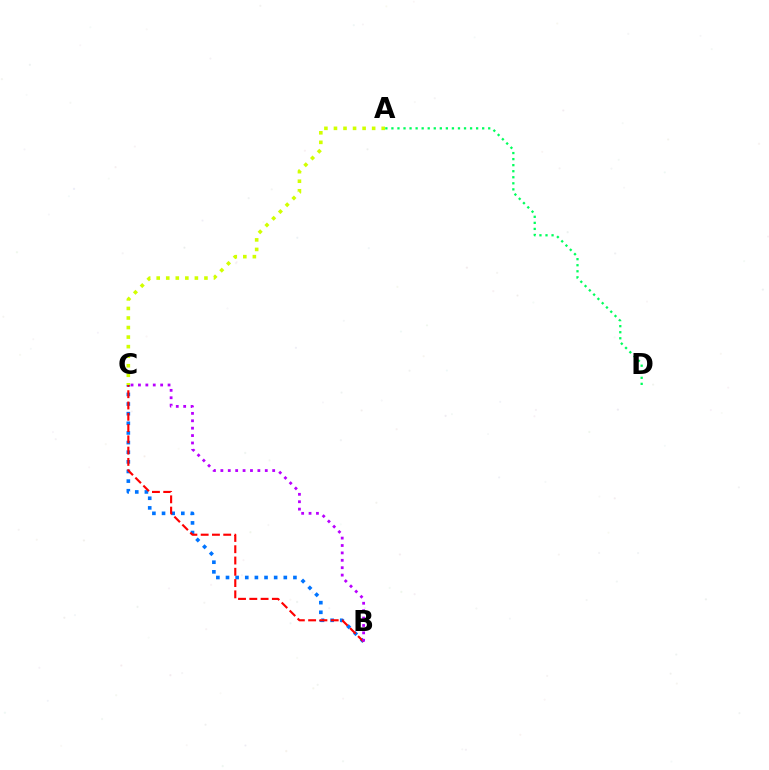{('B', 'C'): [{'color': '#0074ff', 'line_style': 'dotted', 'thickness': 2.62}, {'color': '#ff0000', 'line_style': 'dashed', 'thickness': 1.53}, {'color': '#b900ff', 'line_style': 'dotted', 'thickness': 2.01}], ('A', 'D'): [{'color': '#00ff5c', 'line_style': 'dotted', 'thickness': 1.64}], ('A', 'C'): [{'color': '#d1ff00', 'line_style': 'dotted', 'thickness': 2.59}]}